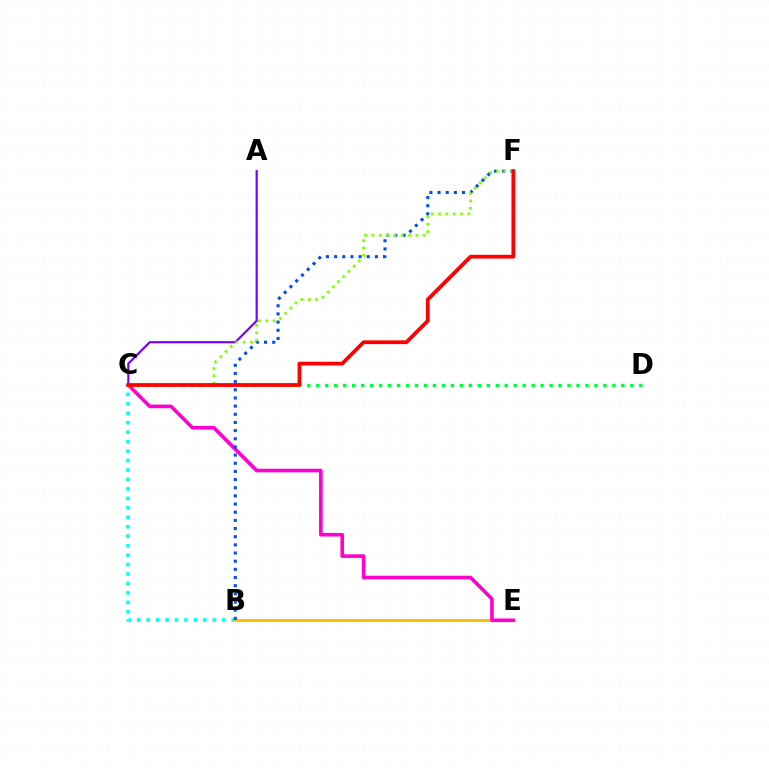{('B', 'C'): [{'color': '#00fff6', 'line_style': 'dotted', 'thickness': 2.57}], ('B', 'E'): [{'color': '#ffbd00', 'line_style': 'solid', 'thickness': 2.05}], ('A', 'C'): [{'color': '#7200ff', 'line_style': 'solid', 'thickness': 1.55}], ('C', 'E'): [{'color': '#ff00cf', 'line_style': 'solid', 'thickness': 2.6}], ('B', 'F'): [{'color': '#004bff', 'line_style': 'dotted', 'thickness': 2.22}], ('C', 'F'): [{'color': '#84ff00', 'line_style': 'dotted', 'thickness': 1.99}, {'color': '#ff0000', 'line_style': 'solid', 'thickness': 2.71}], ('C', 'D'): [{'color': '#00ff39', 'line_style': 'dotted', 'thickness': 2.44}]}